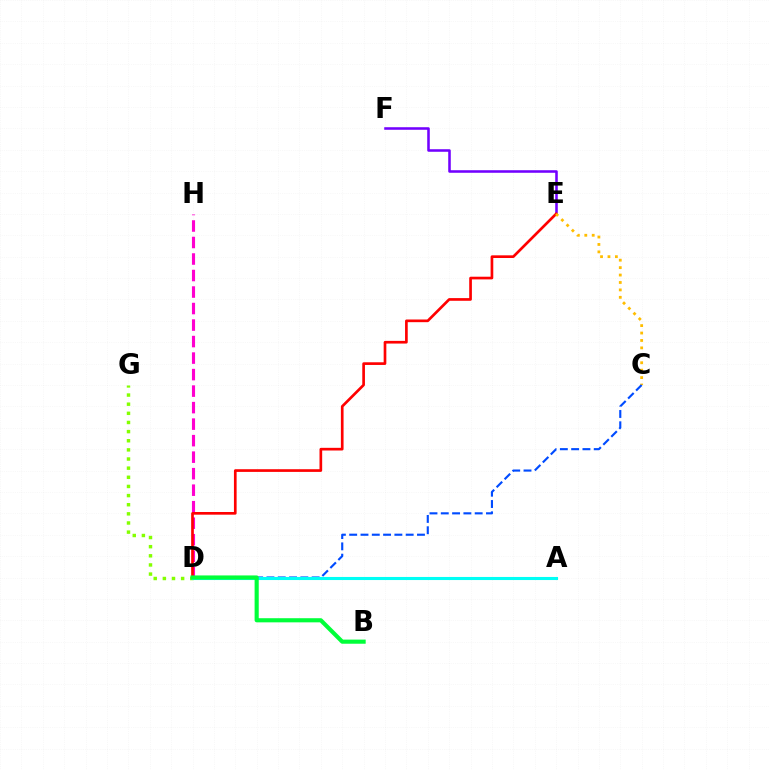{('D', 'H'): [{'color': '#ff00cf', 'line_style': 'dashed', 'thickness': 2.24}], ('E', 'F'): [{'color': '#7200ff', 'line_style': 'solid', 'thickness': 1.84}], ('D', 'E'): [{'color': '#ff0000', 'line_style': 'solid', 'thickness': 1.93}], ('C', 'E'): [{'color': '#ffbd00', 'line_style': 'dotted', 'thickness': 2.02}], ('C', 'D'): [{'color': '#004bff', 'line_style': 'dashed', 'thickness': 1.53}], ('D', 'G'): [{'color': '#84ff00', 'line_style': 'dotted', 'thickness': 2.48}], ('A', 'D'): [{'color': '#00fff6', 'line_style': 'solid', 'thickness': 2.22}], ('B', 'D'): [{'color': '#00ff39', 'line_style': 'solid', 'thickness': 2.97}]}